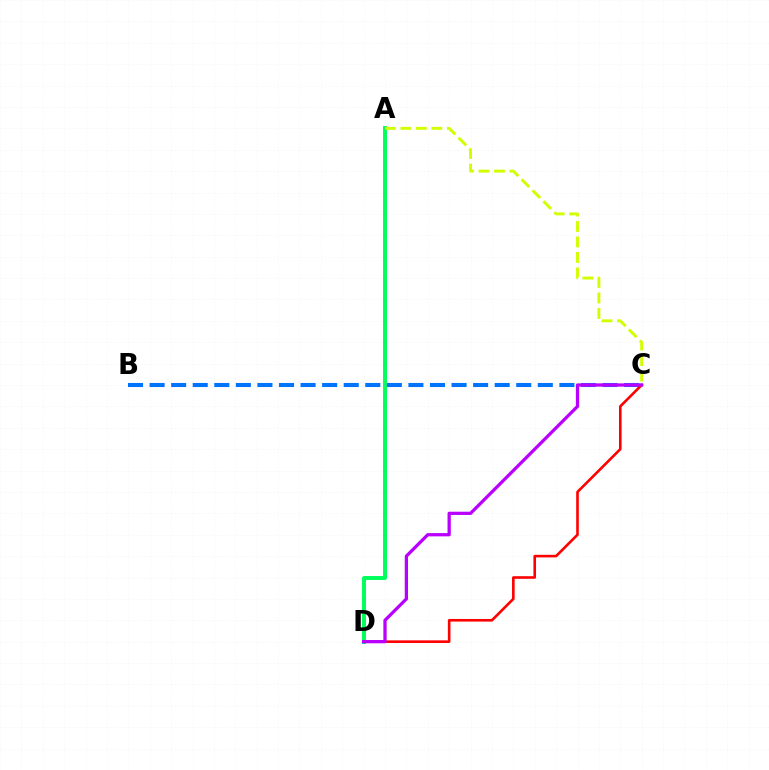{('A', 'D'): [{'color': '#00ff5c', 'line_style': 'solid', 'thickness': 2.85}], ('A', 'C'): [{'color': '#d1ff00', 'line_style': 'dashed', 'thickness': 2.1}], ('B', 'C'): [{'color': '#0074ff', 'line_style': 'dashed', 'thickness': 2.93}], ('C', 'D'): [{'color': '#ff0000', 'line_style': 'solid', 'thickness': 1.88}, {'color': '#b900ff', 'line_style': 'solid', 'thickness': 2.35}]}